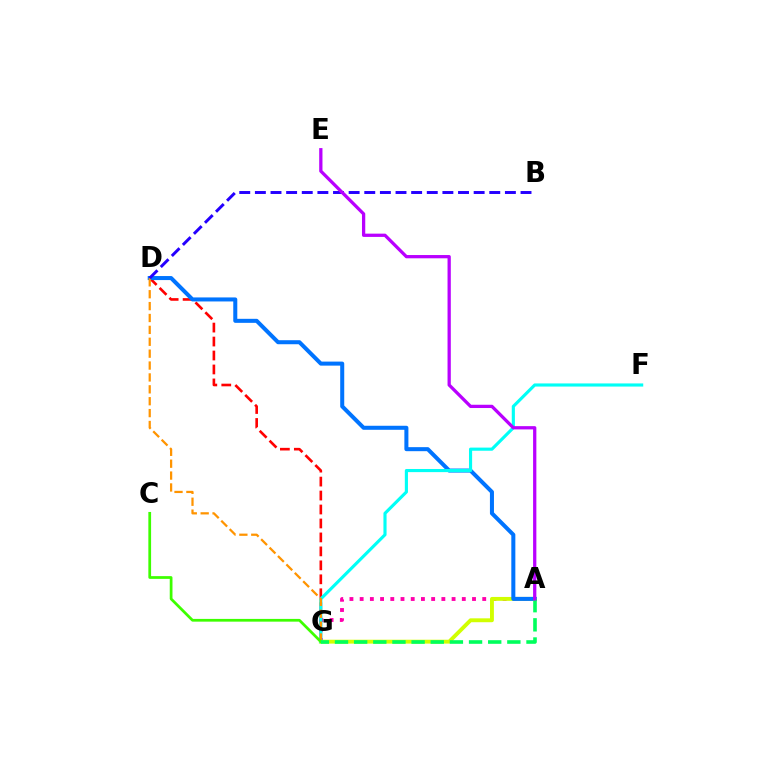{('D', 'G'): [{'color': '#ff0000', 'line_style': 'dashed', 'thickness': 1.9}, {'color': '#ff9400', 'line_style': 'dashed', 'thickness': 1.62}], ('A', 'G'): [{'color': '#ff00ac', 'line_style': 'dotted', 'thickness': 2.78}, {'color': '#d1ff00', 'line_style': 'solid', 'thickness': 2.8}, {'color': '#00ff5c', 'line_style': 'dashed', 'thickness': 2.6}], ('A', 'D'): [{'color': '#0074ff', 'line_style': 'solid', 'thickness': 2.9}], ('F', 'G'): [{'color': '#00fff6', 'line_style': 'solid', 'thickness': 2.26}], ('B', 'D'): [{'color': '#2500ff', 'line_style': 'dashed', 'thickness': 2.12}], ('C', 'G'): [{'color': '#3dff00', 'line_style': 'solid', 'thickness': 1.97}], ('A', 'E'): [{'color': '#b900ff', 'line_style': 'solid', 'thickness': 2.35}]}